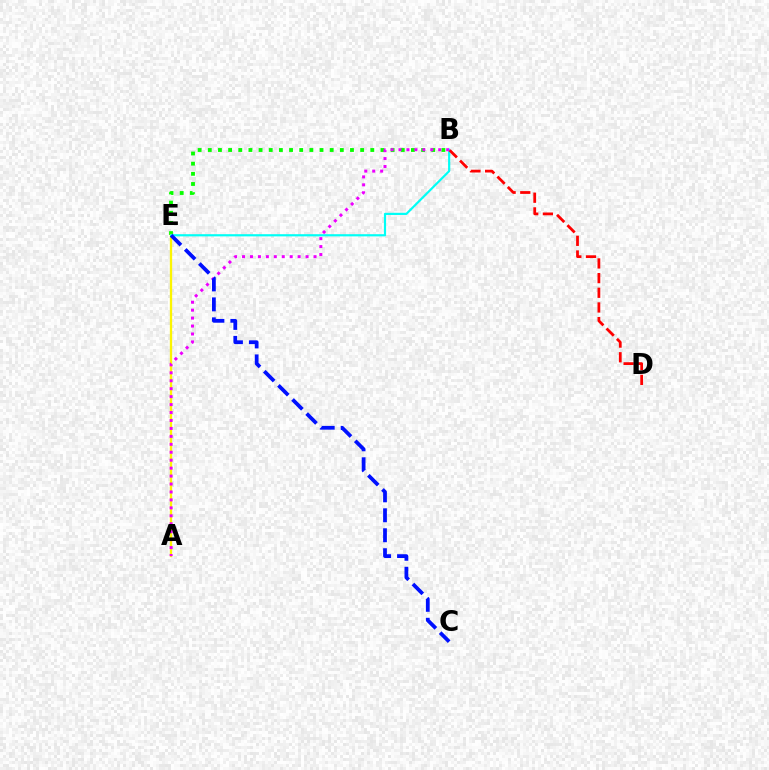{('B', 'E'): [{'color': '#08ff00', 'line_style': 'dotted', 'thickness': 2.76}, {'color': '#00fff6', 'line_style': 'solid', 'thickness': 1.57}], ('A', 'E'): [{'color': '#fcf500', 'line_style': 'solid', 'thickness': 1.65}], ('A', 'B'): [{'color': '#ee00ff', 'line_style': 'dotted', 'thickness': 2.16}], ('C', 'E'): [{'color': '#0010ff', 'line_style': 'dashed', 'thickness': 2.71}], ('B', 'D'): [{'color': '#ff0000', 'line_style': 'dashed', 'thickness': 1.99}]}